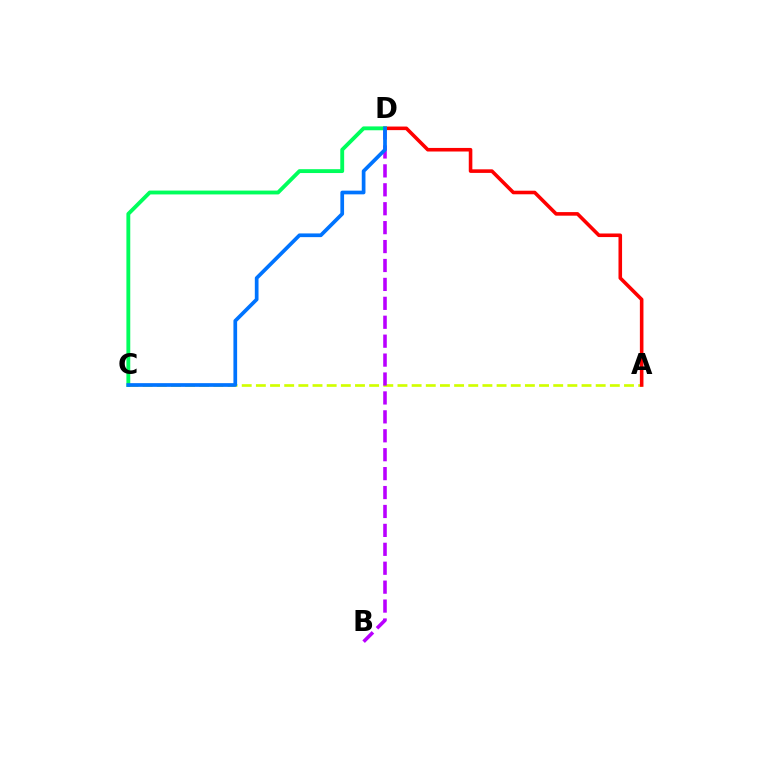{('A', 'C'): [{'color': '#d1ff00', 'line_style': 'dashed', 'thickness': 1.92}], ('B', 'D'): [{'color': '#b900ff', 'line_style': 'dashed', 'thickness': 2.57}], ('A', 'D'): [{'color': '#ff0000', 'line_style': 'solid', 'thickness': 2.58}], ('C', 'D'): [{'color': '#00ff5c', 'line_style': 'solid', 'thickness': 2.78}, {'color': '#0074ff', 'line_style': 'solid', 'thickness': 2.67}]}